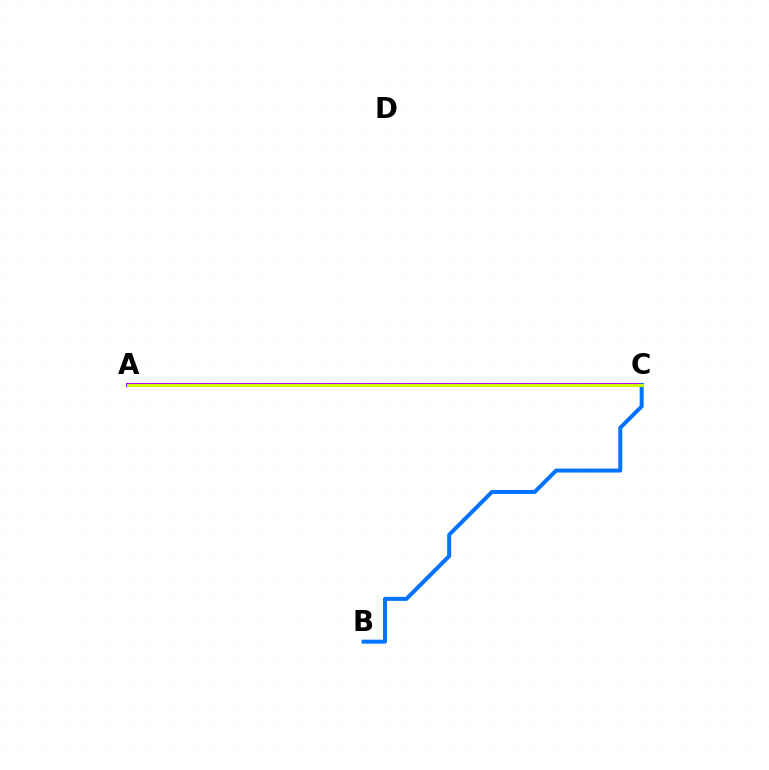{('A', 'C'): [{'color': '#ff0000', 'line_style': 'dashed', 'thickness': 2.64}, {'color': '#00ff5c', 'line_style': 'dashed', 'thickness': 1.74}, {'color': '#b900ff', 'line_style': 'solid', 'thickness': 2.9}, {'color': '#d1ff00', 'line_style': 'solid', 'thickness': 2.11}], ('B', 'C'): [{'color': '#0074ff', 'line_style': 'solid', 'thickness': 2.88}]}